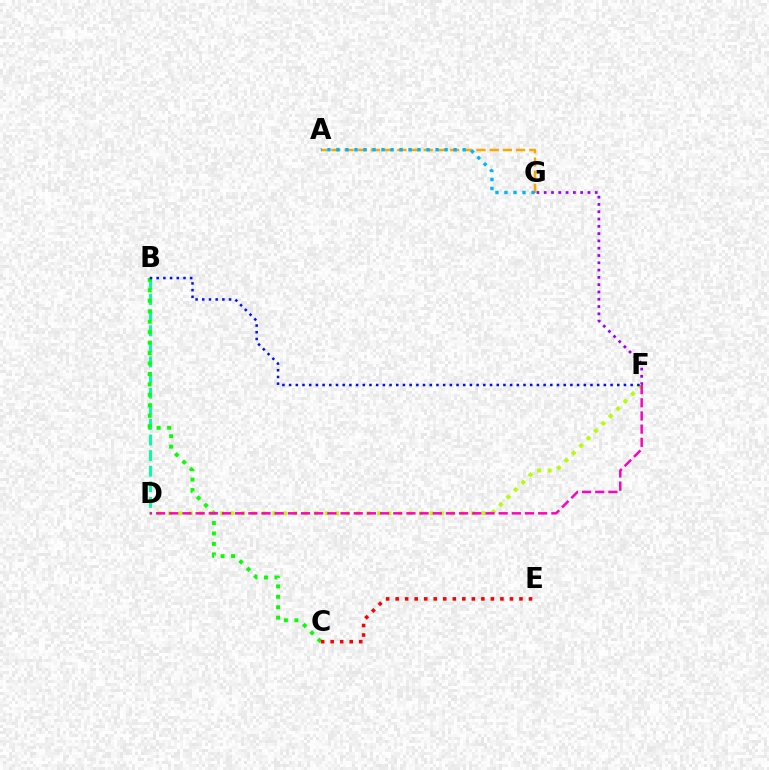{('F', 'G'): [{'color': '#9b00ff', 'line_style': 'dotted', 'thickness': 1.98}], ('B', 'D'): [{'color': '#00ff9d', 'line_style': 'dashed', 'thickness': 2.12}], ('A', 'G'): [{'color': '#ffa500', 'line_style': 'dashed', 'thickness': 1.79}, {'color': '#00b5ff', 'line_style': 'dotted', 'thickness': 2.45}], ('B', 'C'): [{'color': '#08ff00', 'line_style': 'dotted', 'thickness': 2.84}], ('D', 'F'): [{'color': '#b3ff00', 'line_style': 'dotted', 'thickness': 2.84}, {'color': '#ff00bd', 'line_style': 'dashed', 'thickness': 1.79}], ('C', 'E'): [{'color': '#ff0000', 'line_style': 'dotted', 'thickness': 2.59}], ('B', 'F'): [{'color': '#0010ff', 'line_style': 'dotted', 'thickness': 1.82}]}